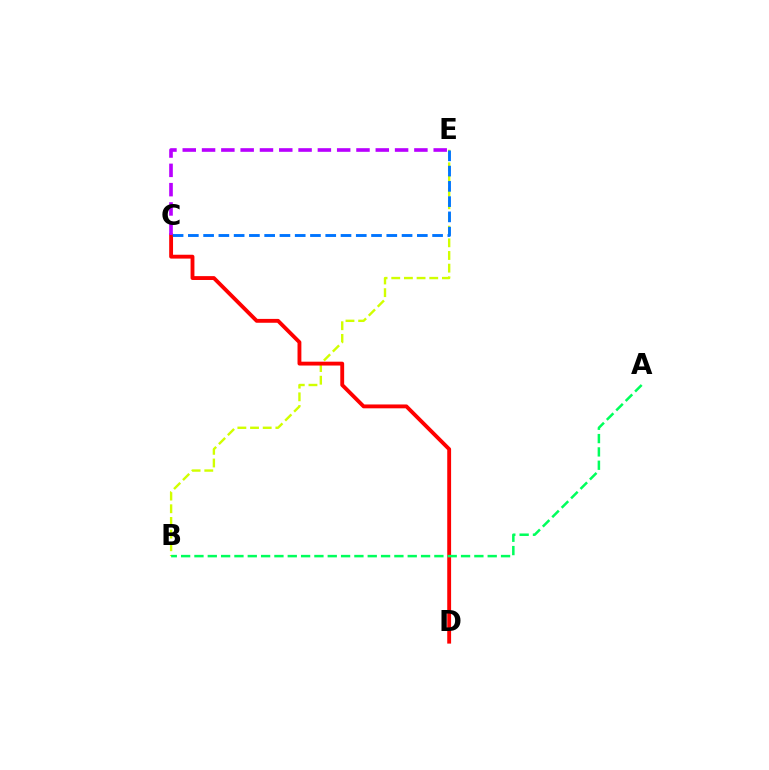{('B', 'E'): [{'color': '#d1ff00', 'line_style': 'dashed', 'thickness': 1.72}], ('C', 'D'): [{'color': '#ff0000', 'line_style': 'solid', 'thickness': 2.78}], ('C', 'E'): [{'color': '#0074ff', 'line_style': 'dashed', 'thickness': 2.07}, {'color': '#b900ff', 'line_style': 'dashed', 'thickness': 2.62}], ('A', 'B'): [{'color': '#00ff5c', 'line_style': 'dashed', 'thickness': 1.81}]}